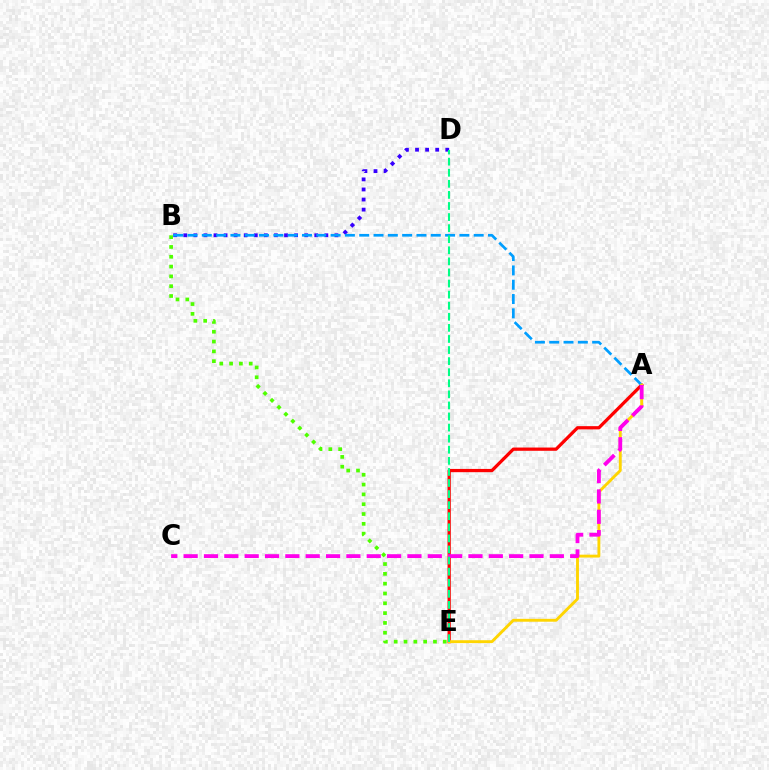{('B', 'D'): [{'color': '#3700ff', 'line_style': 'dotted', 'thickness': 2.74}], ('A', 'E'): [{'color': '#ff0000', 'line_style': 'solid', 'thickness': 2.34}, {'color': '#ffd500', 'line_style': 'solid', 'thickness': 2.07}], ('A', 'B'): [{'color': '#009eff', 'line_style': 'dashed', 'thickness': 1.94}], ('A', 'C'): [{'color': '#ff00ed', 'line_style': 'dashed', 'thickness': 2.76}], ('D', 'E'): [{'color': '#00ff86', 'line_style': 'dashed', 'thickness': 1.51}], ('B', 'E'): [{'color': '#4fff00', 'line_style': 'dotted', 'thickness': 2.67}]}